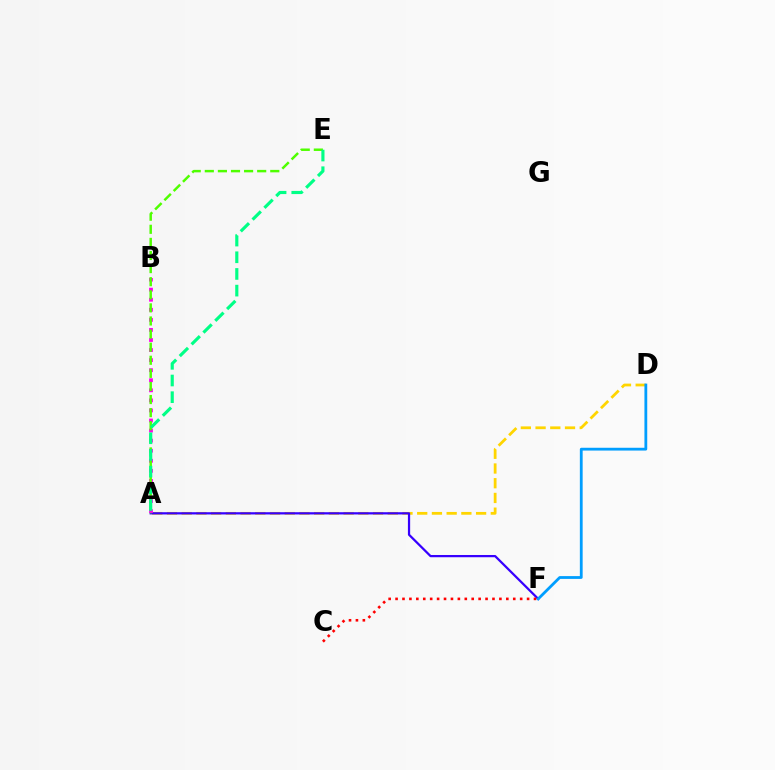{('A', 'D'): [{'color': '#ffd500', 'line_style': 'dashed', 'thickness': 2.0}], ('A', 'F'): [{'color': '#3700ff', 'line_style': 'solid', 'thickness': 1.61}], ('A', 'B'): [{'color': '#ff00ed', 'line_style': 'dotted', 'thickness': 2.73}], ('A', 'E'): [{'color': '#4fff00', 'line_style': 'dashed', 'thickness': 1.78}, {'color': '#00ff86', 'line_style': 'dashed', 'thickness': 2.27}], ('C', 'F'): [{'color': '#ff0000', 'line_style': 'dotted', 'thickness': 1.88}], ('D', 'F'): [{'color': '#009eff', 'line_style': 'solid', 'thickness': 2.01}]}